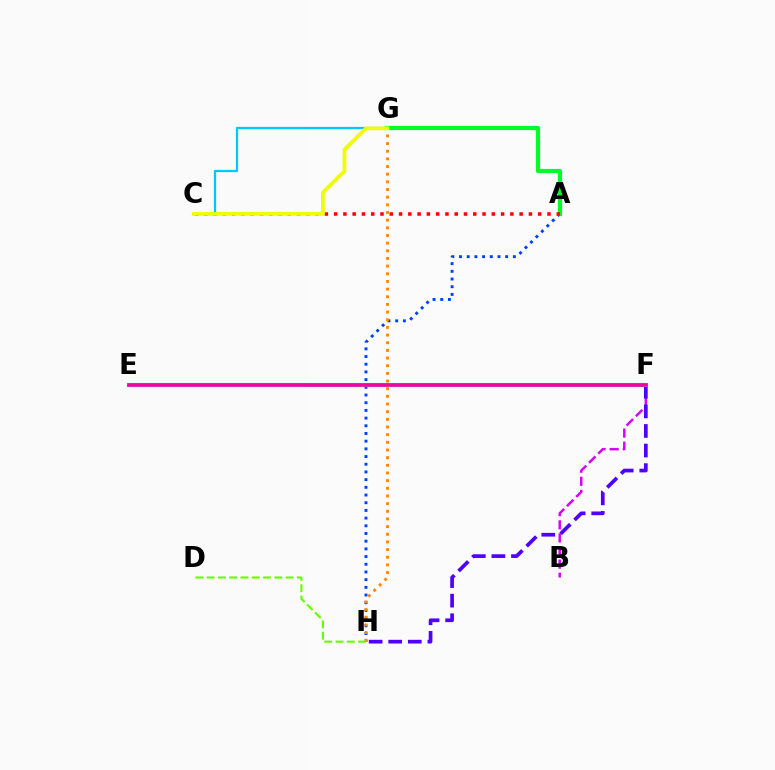{('A', 'H'): [{'color': '#003fff', 'line_style': 'dotted', 'thickness': 2.09}], ('B', 'F'): [{'color': '#d600ff', 'line_style': 'dashed', 'thickness': 1.78}], ('A', 'G'): [{'color': '#00ff27', 'line_style': 'solid', 'thickness': 2.99}], ('F', 'H'): [{'color': '#4f00ff', 'line_style': 'dashed', 'thickness': 2.66}], ('C', 'G'): [{'color': '#00c7ff', 'line_style': 'solid', 'thickness': 1.61}, {'color': '#eeff00', 'line_style': 'solid', 'thickness': 2.7}], ('A', 'C'): [{'color': '#ff0000', 'line_style': 'dotted', 'thickness': 2.52}], ('E', 'F'): [{'color': '#00ffaf', 'line_style': 'solid', 'thickness': 2.96}, {'color': '#ff00a0', 'line_style': 'solid', 'thickness': 2.61}], ('G', 'H'): [{'color': '#ff8800', 'line_style': 'dotted', 'thickness': 2.08}], ('D', 'H'): [{'color': '#66ff00', 'line_style': 'dashed', 'thickness': 1.53}]}